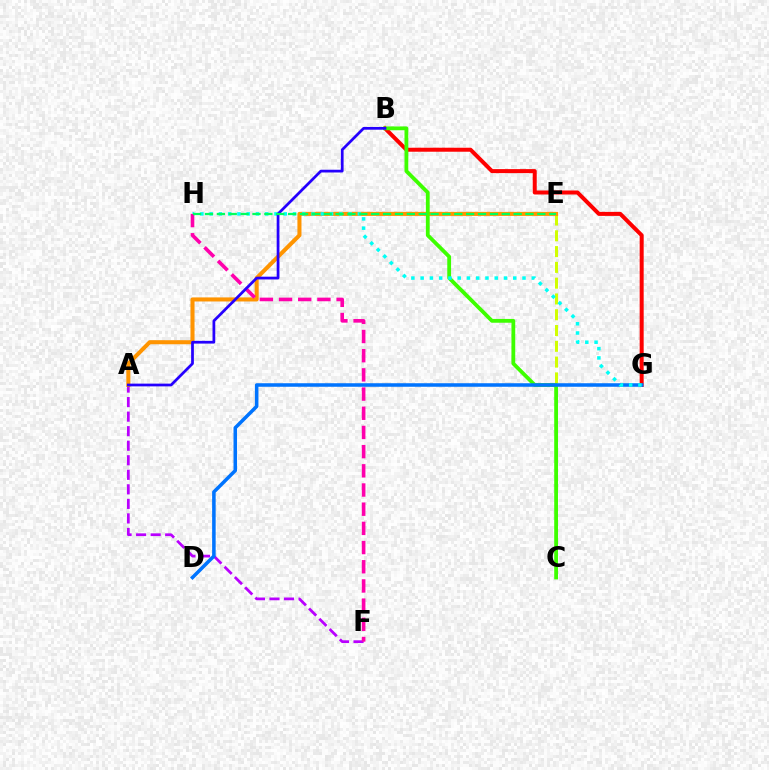{('B', 'G'): [{'color': '#ff0000', 'line_style': 'solid', 'thickness': 2.89}], ('A', 'F'): [{'color': '#b900ff', 'line_style': 'dashed', 'thickness': 1.98}], ('C', 'E'): [{'color': '#d1ff00', 'line_style': 'dashed', 'thickness': 2.14}], ('A', 'E'): [{'color': '#ff9400', 'line_style': 'solid', 'thickness': 2.92}], ('B', 'C'): [{'color': '#3dff00', 'line_style': 'solid', 'thickness': 2.73}], ('D', 'G'): [{'color': '#0074ff', 'line_style': 'solid', 'thickness': 2.54}], ('G', 'H'): [{'color': '#00fff6', 'line_style': 'dotted', 'thickness': 2.52}], ('F', 'H'): [{'color': '#ff00ac', 'line_style': 'dashed', 'thickness': 2.61}], ('A', 'B'): [{'color': '#2500ff', 'line_style': 'solid', 'thickness': 1.98}], ('E', 'H'): [{'color': '#00ff5c', 'line_style': 'dashed', 'thickness': 1.61}]}